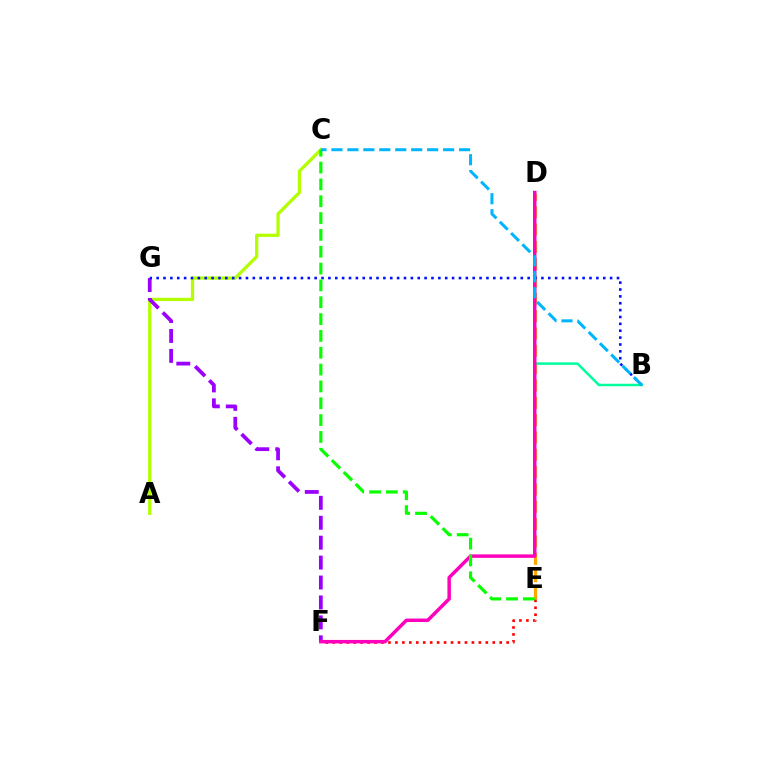{('D', 'E'): [{'color': '#ffa500', 'line_style': 'dashed', 'thickness': 2.35}], ('A', 'C'): [{'color': '#b3ff00', 'line_style': 'solid', 'thickness': 2.35}], ('B', 'D'): [{'color': '#00ff9d', 'line_style': 'solid', 'thickness': 1.79}], ('F', 'G'): [{'color': '#9b00ff', 'line_style': 'dashed', 'thickness': 2.71}], ('E', 'F'): [{'color': '#ff0000', 'line_style': 'dotted', 'thickness': 1.89}], ('D', 'F'): [{'color': '#ff00bd', 'line_style': 'solid', 'thickness': 2.49}], ('B', 'G'): [{'color': '#0010ff', 'line_style': 'dotted', 'thickness': 1.87}], ('C', 'E'): [{'color': '#08ff00', 'line_style': 'dashed', 'thickness': 2.29}], ('B', 'C'): [{'color': '#00b5ff', 'line_style': 'dashed', 'thickness': 2.17}]}